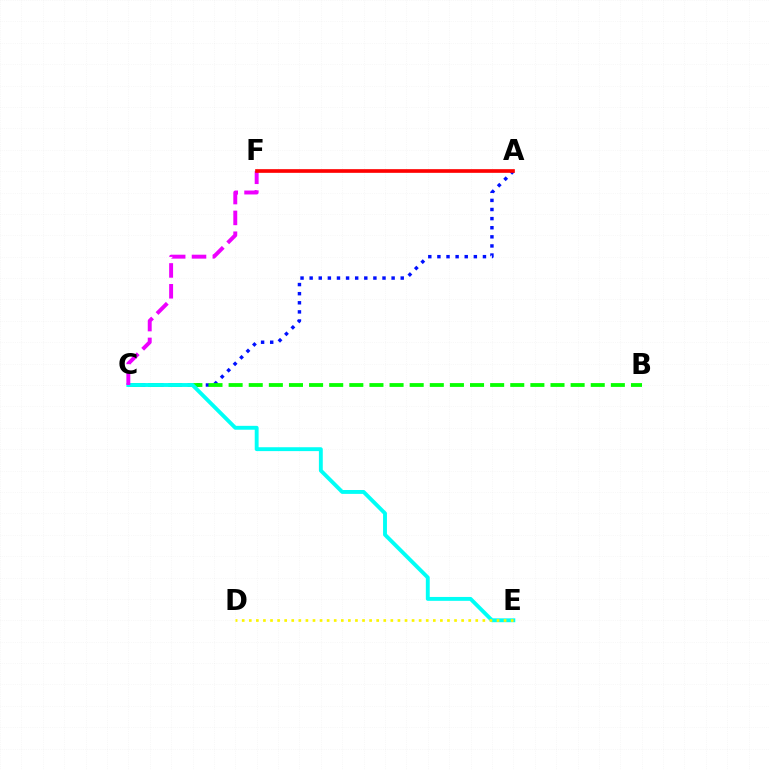{('A', 'C'): [{'color': '#0010ff', 'line_style': 'dotted', 'thickness': 2.47}], ('B', 'C'): [{'color': '#08ff00', 'line_style': 'dashed', 'thickness': 2.73}], ('C', 'E'): [{'color': '#00fff6', 'line_style': 'solid', 'thickness': 2.79}], ('D', 'E'): [{'color': '#fcf500', 'line_style': 'dotted', 'thickness': 1.92}], ('C', 'F'): [{'color': '#ee00ff', 'line_style': 'dashed', 'thickness': 2.83}], ('A', 'F'): [{'color': '#ff0000', 'line_style': 'solid', 'thickness': 2.64}]}